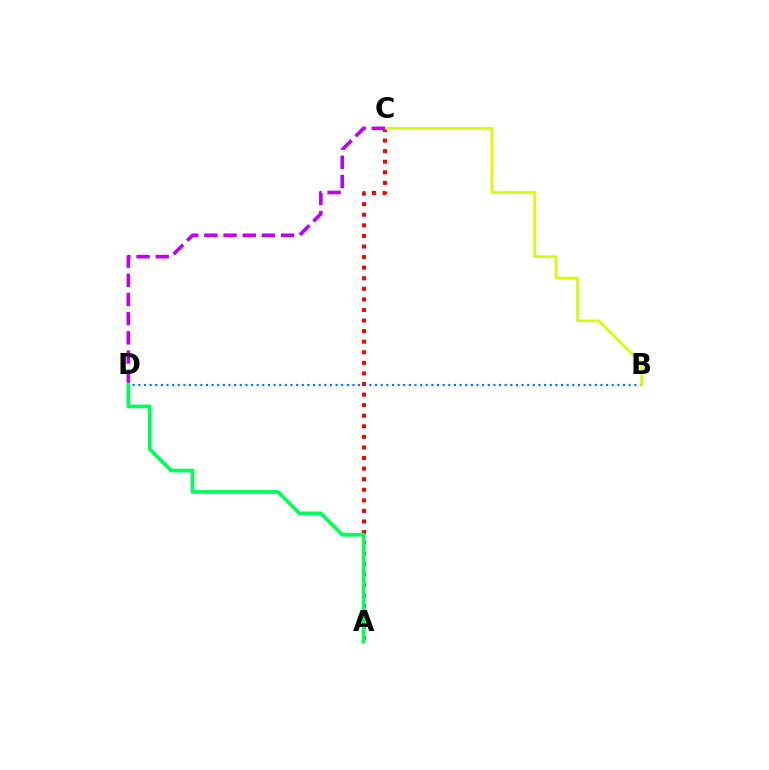{('B', 'D'): [{'color': '#0074ff', 'line_style': 'dotted', 'thickness': 1.53}], ('A', 'C'): [{'color': '#ff0000', 'line_style': 'dotted', 'thickness': 2.87}], ('A', 'D'): [{'color': '#00ff5c', 'line_style': 'solid', 'thickness': 2.67}], ('B', 'C'): [{'color': '#d1ff00', 'line_style': 'solid', 'thickness': 1.94}], ('C', 'D'): [{'color': '#b900ff', 'line_style': 'dashed', 'thickness': 2.61}]}